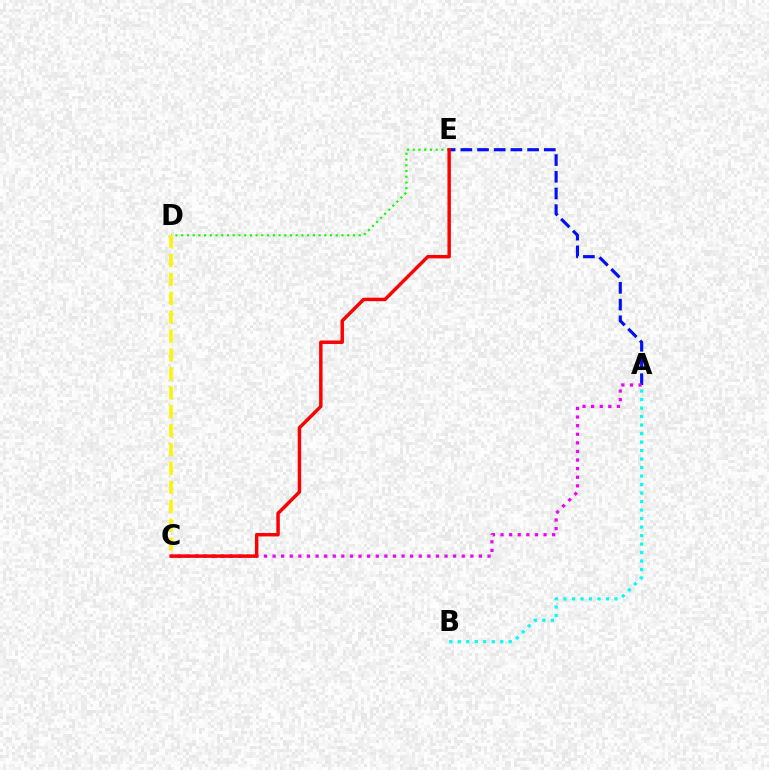{('A', 'E'): [{'color': '#0010ff', 'line_style': 'dashed', 'thickness': 2.27}], ('D', 'E'): [{'color': '#08ff00', 'line_style': 'dotted', 'thickness': 1.56}], ('A', 'C'): [{'color': '#ee00ff', 'line_style': 'dotted', 'thickness': 2.34}], ('C', 'D'): [{'color': '#fcf500', 'line_style': 'dashed', 'thickness': 2.57}], ('C', 'E'): [{'color': '#ff0000', 'line_style': 'solid', 'thickness': 2.49}], ('A', 'B'): [{'color': '#00fff6', 'line_style': 'dotted', 'thickness': 2.31}]}